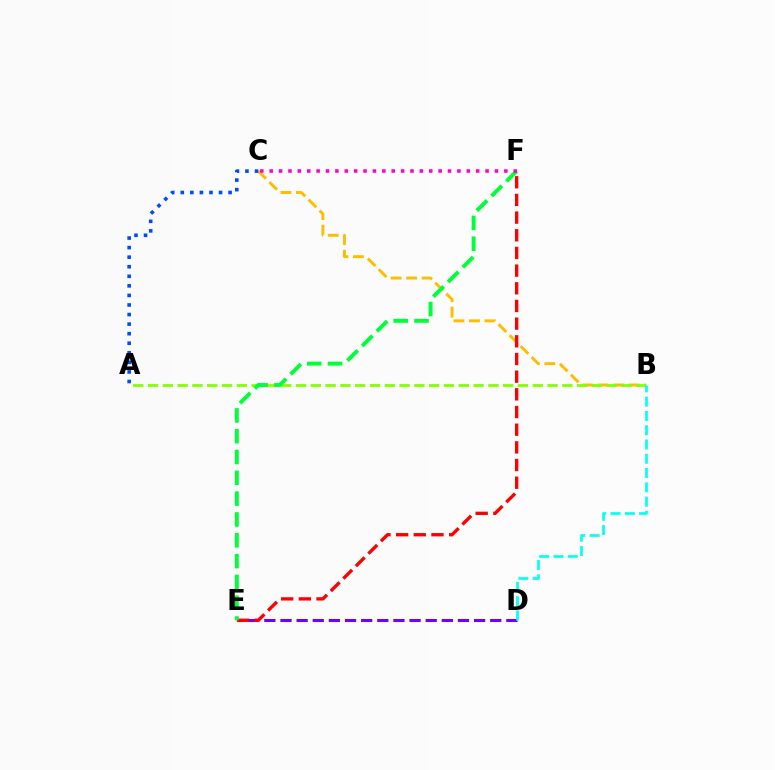{('D', 'E'): [{'color': '#7200ff', 'line_style': 'dashed', 'thickness': 2.19}], ('B', 'C'): [{'color': '#ffbd00', 'line_style': 'dashed', 'thickness': 2.11}], ('A', 'B'): [{'color': '#84ff00', 'line_style': 'dashed', 'thickness': 2.01}], ('B', 'D'): [{'color': '#00fff6', 'line_style': 'dashed', 'thickness': 1.94}], ('A', 'C'): [{'color': '#004bff', 'line_style': 'dotted', 'thickness': 2.6}], ('E', 'F'): [{'color': '#ff0000', 'line_style': 'dashed', 'thickness': 2.4}, {'color': '#00ff39', 'line_style': 'dashed', 'thickness': 2.83}], ('C', 'F'): [{'color': '#ff00cf', 'line_style': 'dotted', 'thickness': 2.55}]}